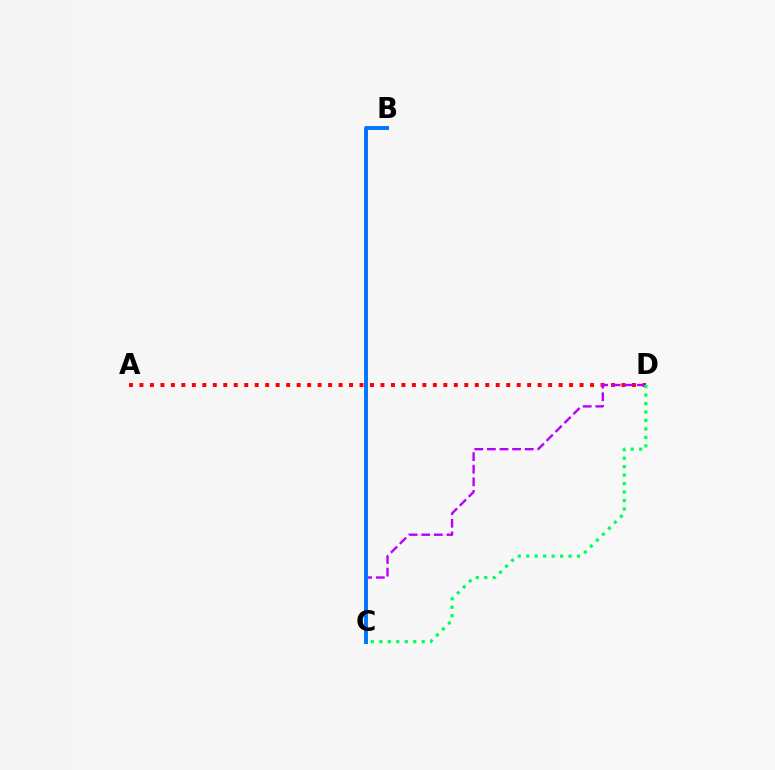{('A', 'D'): [{'color': '#ff0000', 'line_style': 'dotted', 'thickness': 2.85}], ('C', 'D'): [{'color': '#b900ff', 'line_style': 'dashed', 'thickness': 1.71}, {'color': '#00ff5c', 'line_style': 'dotted', 'thickness': 2.3}], ('B', 'C'): [{'color': '#d1ff00', 'line_style': 'solid', 'thickness': 2.21}, {'color': '#0074ff', 'line_style': 'solid', 'thickness': 2.8}]}